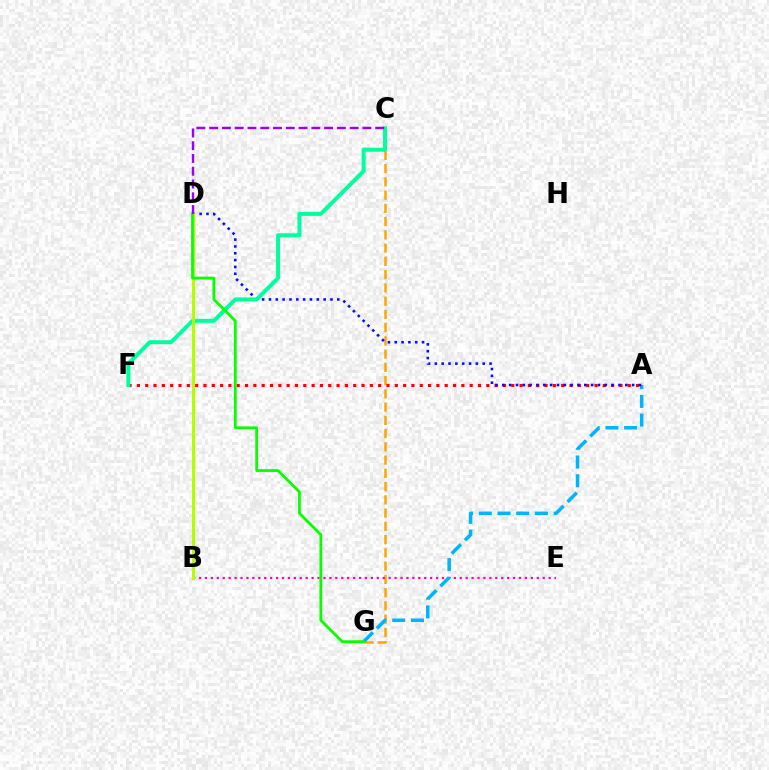{('C', 'G'): [{'color': '#ffa500', 'line_style': 'dashed', 'thickness': 1.8}], ('B', 'E'): [{'color': '#ff00bd', 'line_style': 'dotted', 'thickness': 1.61}], ('A', 'G'): [{'color': '#00b5ff', 'line_style': 'dashed', 'thickness': 2.54}], ('A', 'F'): [{'color': '#ff0000', 'line_style': 'dotted', 'thickness': 2.26}], ('A', 'D'): [{'color': '#0010ff', 'line_style': 'dotted', 'thickness': 1.86}], ('C', 'F'): [{'color': '#00ff9d', 'line_style': 'solid', 'thickness': 2.87}], ('B', 'D'): [{'color': '#b3ff00', 'line_style': 'solid', 'thickness': 2.22}], ('D', 'G'): [{'color': '#08ff00', 'line_style': 'solid', 'thickness': 2.0}], ('C', 'D'): [{'color': '#9b00ff', 'line_style': 'dashed', 'thickness': 1.74}]}